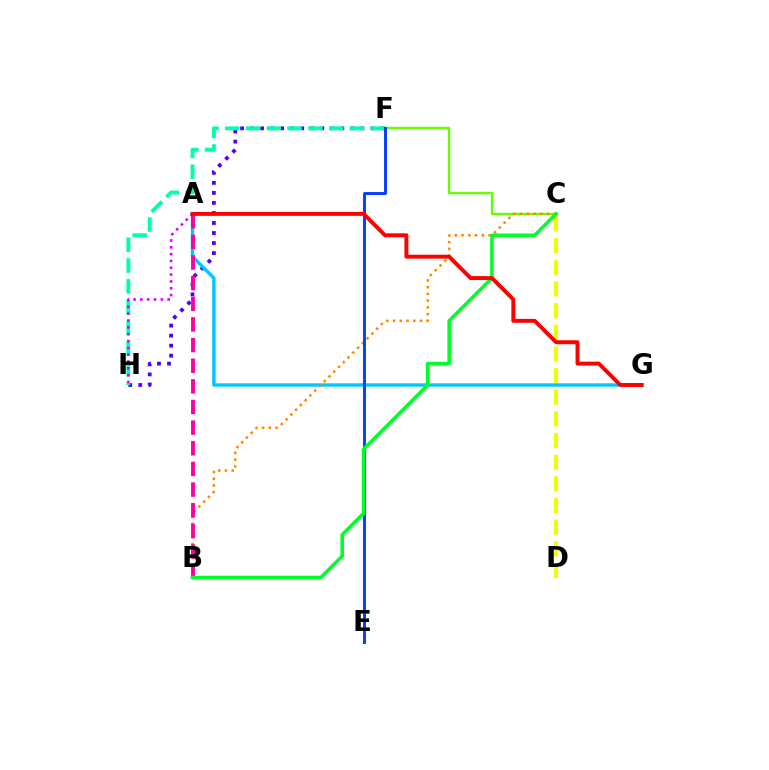{('C', 'F'): [{'color': '#66ff00', 'line_style': 'solid', 'thickness': 1.74}], ('F', 'H'): [{'color': '#4f00ff', 'line_style': 'dotted', 'thickness': 2.72}, {'color': '#00ffaf', 'line_style': 'dashed', 'thickness': 2.82}], ('A', 'G'): [{'color': '#00c7ff', 'line_style': 'solid', 'thickness': 2.45}, {'color': '#ff0000', 'line_style': 'solid', 'thickness': 2.83}], ('A', 'H'): [{'color': '#d600ff', 'line_style': 'dotted', 'thickness': 1.85}], ('B', 'C'): [{'color': '#ff8800', 'line_style': 'dotted', 'thickness': 1.83}, {'color': '#00ff27', 'line_style': 'solid', 'thickness': 2.56}], ('C', 'D'): [{'color': '#eeff00', 'line_style': 'dashed', 'thickness': 2.94}], ('A', 'B'): [{'color': '#ff00a0', 'line_style': 'dashed', 'thickness': 2.8}], ('E', 'F'): [{'color': '#003fff', 'line_style': 'solid', 'thickness': 2.1}]}